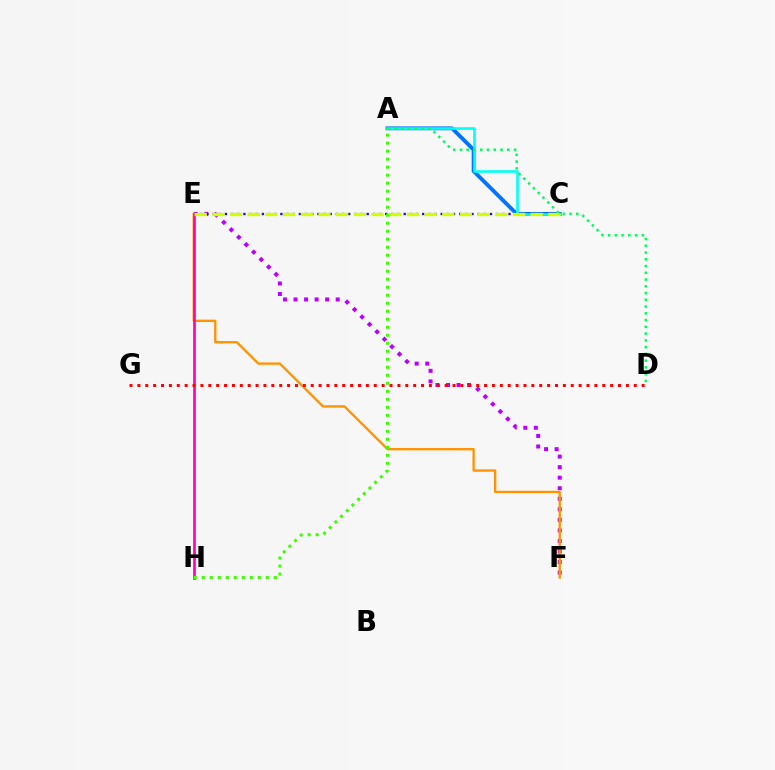{('E', 'F'): [{'color': '#b900ff', 'line_style': 'dotted', 'thickness': 2.86}, {'color': '#ff9400', 'line_style': 'solid', 'thickness': 1.69}], ('A', 'C'): [{'color': '#0074ff', 'line_style': 'solid', 'thickness': 2.77}, {'color': '#00fff6', 'line_style': 'solid', 'thickness': 1.88}], ('C', 'E'): [{'color': '#2500ff', 'line_style': 'dotted', 'thickness': 1.68}, {'color': '#d1ff00', 'line_style': 'dashed', 'thickness': 2.4}], ('E', 'H'): [{'color': '#ff00ac', 'line_style': 'solid', 'thickness': 1.91}], ('D', 'G'): [{'color': '#ff0000', 'line_style': 'dotted', 'thickness': 2.14}], ('A', 'D'): [{'color': '#00ff5c', 'line_style': 'dotted', 'thickness': 1.84}], ('A', 'H'): [{'color': '#3dff00', 'line_style': 'dotted', 'thickness': 2.17}]}